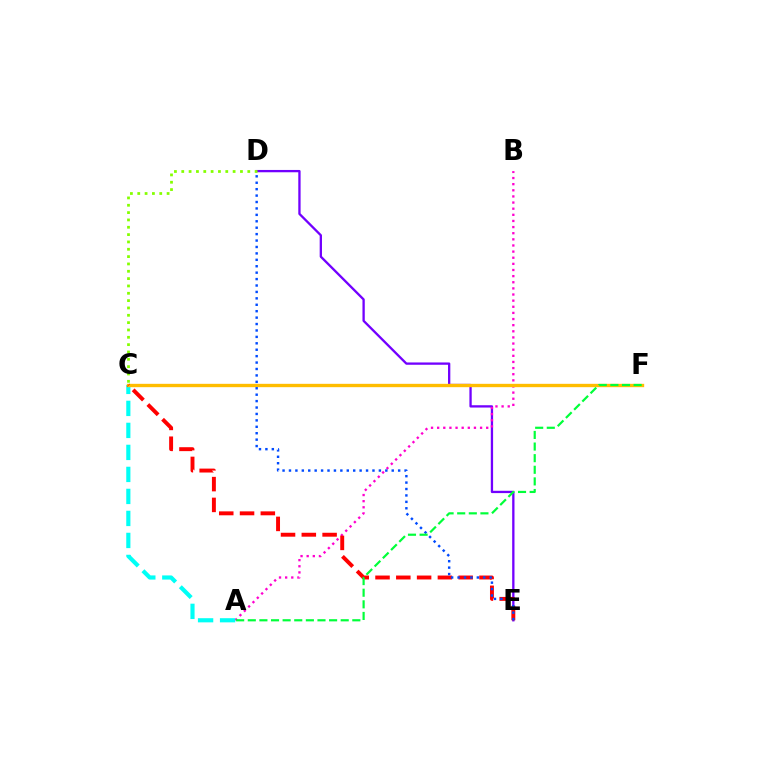{('D', 'E'): [{'color': '#7200ff', 'line_style': 'solid', 'thickness': 1.66}, {'color': '#004bff', 'line_style': 'dotted', 'thickness': 1.74}], ('A', 'B'): [{'color': '#ff00cf', 'line_style': 'dotted', 'thickness': 1.67}], ('C', 'D'): [{'color': '#84ff00', 'line_style': 'dotted', 'thickness': 1.99}], ('A', 'C'): [{'color': '#00fff6', 'line_style': 'dashed', 'thickness': 2.99}], ('C', 'F'): [{'color': '#ffbd00', 'line_style': 'solid', 'thickness': 2.41}], ('C', 'E'): [{'color': '#ff0000', 'line_style': 'dashed', 'thickness': 2.82}], ('A', 'F'): [{'color': '#00ff39', 'line_style': 'dashed', 'thickness': 1.58}]}